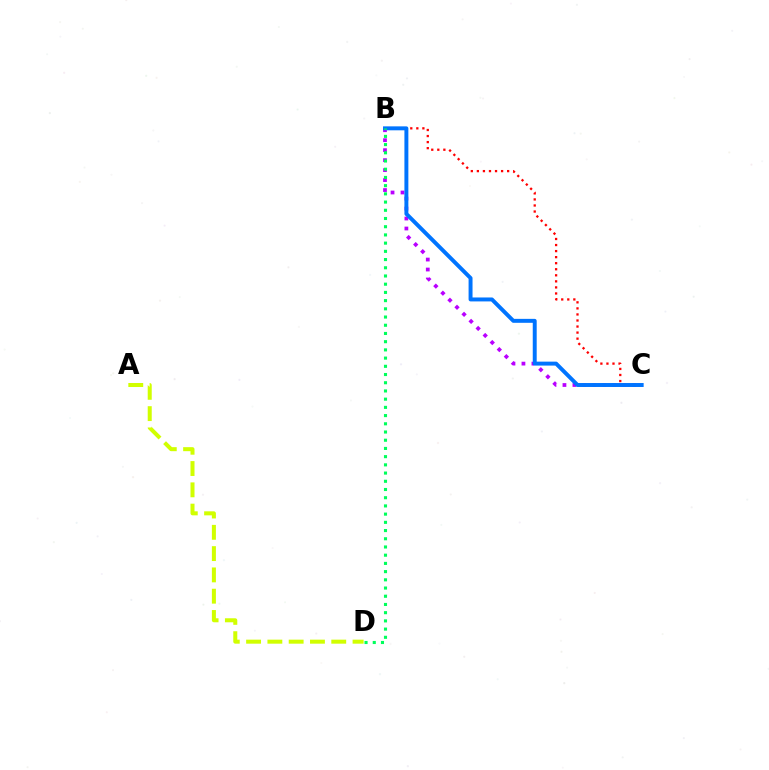{('B', 'C'): [{'color': '#b900ff', 'line_style': 'dotted', 'thickness': 2.71}, {'color': '#ff0000', 'line_style': 'dotted', 'thickness': 1.64}, {'color': '#0074ff', 'line_style': 'solid', 'thickness': 2.84}], ('A', 'D'): [{'color': '#d1ff00', 'line_style': 'dashed', 'thickness': 2.89}], ('B', 'D'): [{'color': '#00ff5c', 'line_style': 'dotted', 'thickness': 2.23}]}